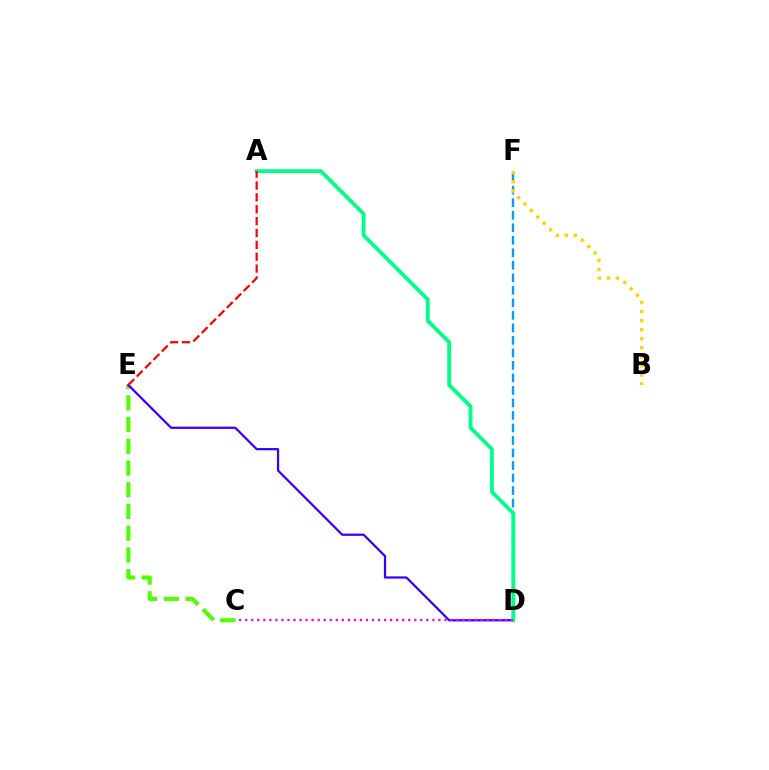{('D', 'F'): [{'color': '#009eff', 'line_style': 'dashed', 'thickness': 1.7}], ('C', 'E'): [{'color': '#4fff00', 'line_style': 'dashed', 'thickness': 2.95}], ('D', 'E'): [{'color': '#3700ff', 'line_style': 'solid', 'thickness': 1.61}], ('A', 'D'): [{'color': '#00ff86', 'line_style': 'solid', 'thickness': 2.74}], ('B', 'F'): [{'color': '#ffd500', 'line_style': 'dotted', 'thickness': 2.46}], ('C', 'D'): [{'color': '#ff00ed', 'line_style': 'dotted', 'thickness': 1.64}], ('A', 'E'): [{'color': '#ff0000', 'line_style': 'dashed', 'thickness': 1.61}]}